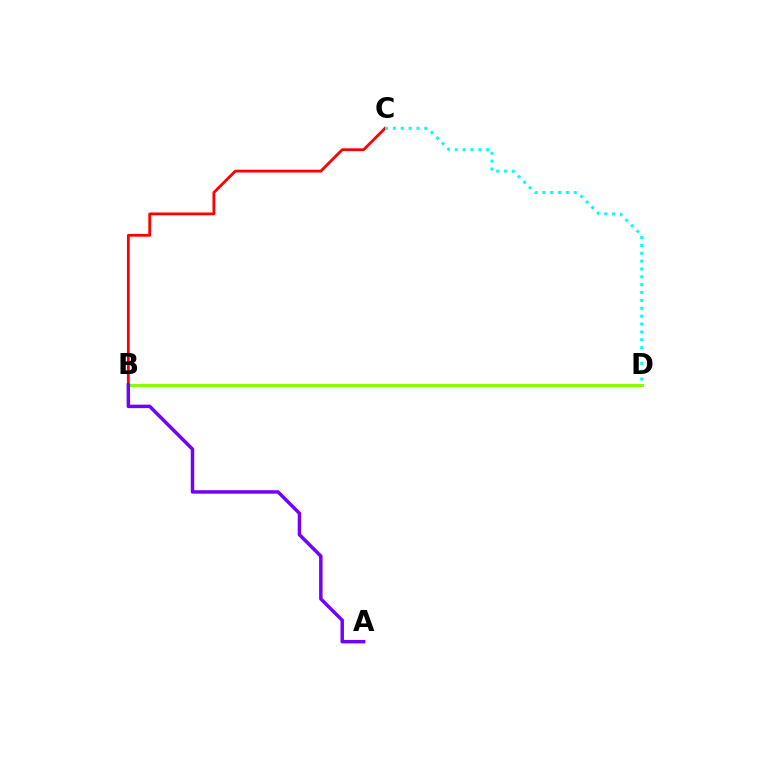{('B', 'D'): [{'color': '#84ff00', 'line_style': 'solid', 'thickness': 2.2}], ('B', 'C'): [{'color': '#ff0000', 'line_style': 'solid', 'thickness': 2.02}], ('C', 'D'): [{'color': '#00fff6', 'line_style': 'dotted', 'thickness': 2.13}], ('A', 'B'): [{'color': '#7200ff', 'line_style': 'solid', 'thickness': 2.49}]}